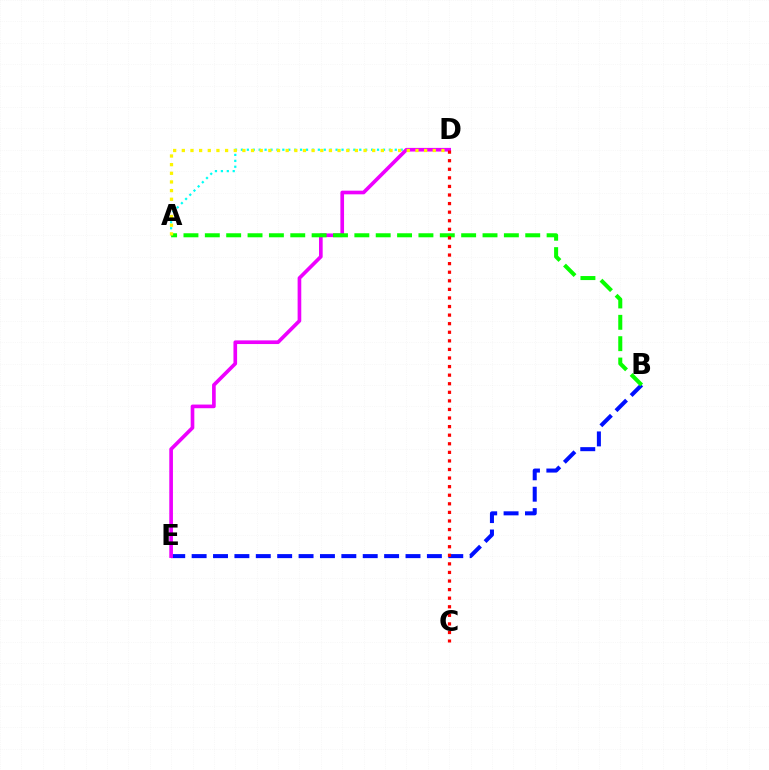{('A', 'D'): [{'color': '#00fff6', 'line_style': 'dotted', 'thickness': 1.61}, {'color': '#fcf500', 'line_style': 'dotted', 'thickness': 2.35}], ('B', 'E'): [{'color': '#0010ff', 'line_style': 'dashed', 'thickness': 2.91}], ('D', 'E'): [{'color': '#ee00ff', 'line_style': 'solid', 'thickness': 2.63}], ('A', 'B'): [{'color': '#08ff00', 'line_style': 'dashed', 'thickness': 2.9}], ('C', 'D'): [{'color': '#ff0000', 'line_style': 'dotted', 'thickness': 2.33}]}